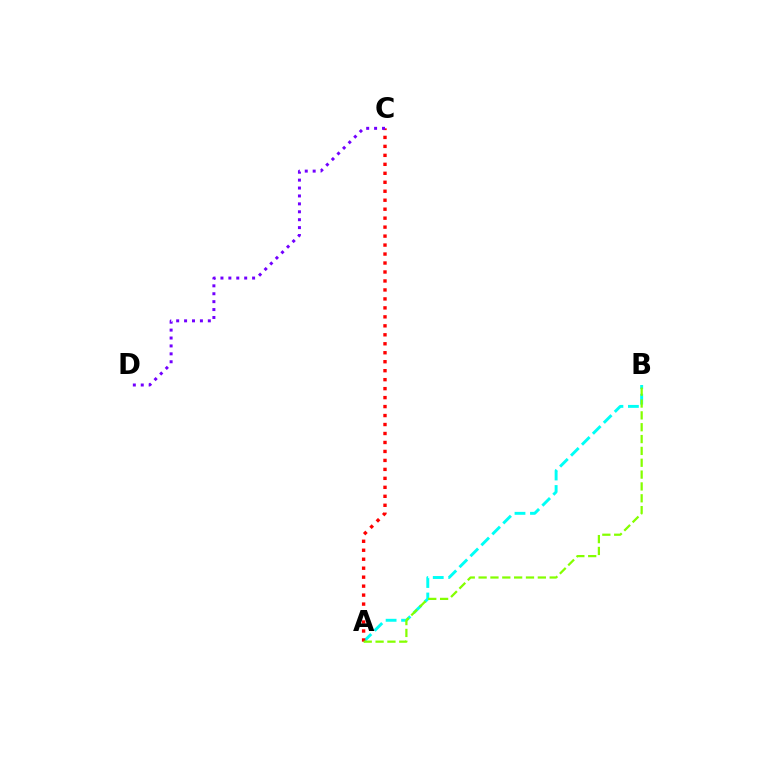{('A', 'B'): [{'color': '#00fff6', 'line_style': 'dashed', 'thickness': 2.1}, {'color': '#84ff00', 'line_style': 'dashed', 'thickness': 1.61}], ('A', 'C'): [{'color': '#ff0000', 'line_style': 'dotted', 'thickness': 2.44}], ('C', 'D'): [{'color': '#7200ff', 'line_style': 'dotted', 'thickness': 2.15}]}